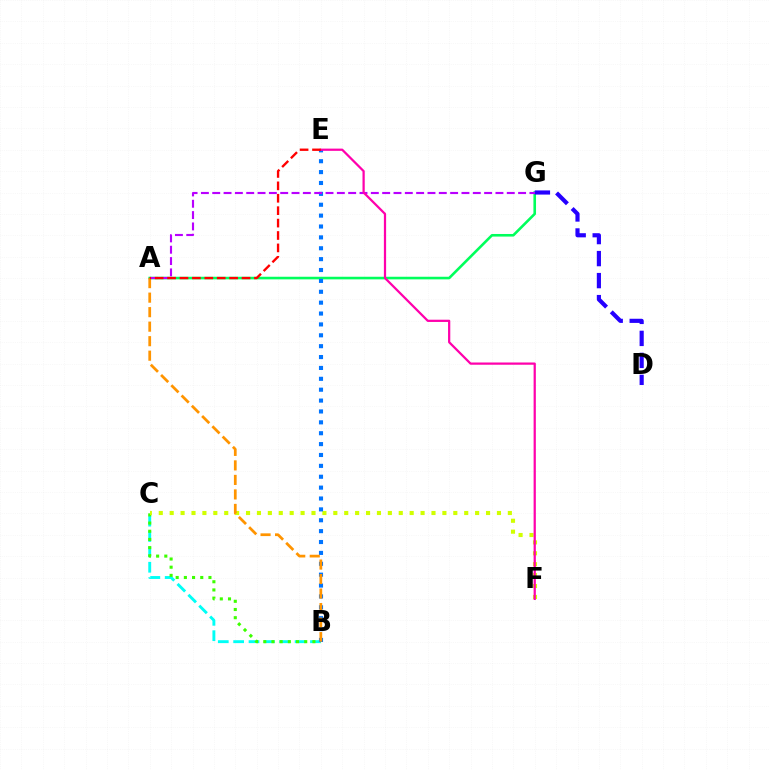{('A', 'G'): [{'color': '#00ff5c', 'line_style': 'solid', 'thickness': 1.87}, {'color': '#b900ff', 'line_style': 'dashed', 'thickness': 1.54}], ('B', 'C'): [{'color': '#00fff6', 'line_style': 'dashed', 'thickness': 2.09}, {'color': '#3dff00', 'line_style': 'dotted', 'thickness': 2.23}], ('C', 'F'): [{'color': '#d1ff00', 'line_style': 'dotted', 'thickness': 2.96}], ('B', 'E'): [{'color': '#0074ff', 'line_style': 'dotted', 'thickness': 2.96}], ('A', 'B'): [{'color': '#ff9400', 'line_style': 'dashed', 'thickness': 1.97}], ('D', 'G'): [{'color': '#2500ff', 'line_style': 'dashed', 'thickness': 2.99}], ('E', 'F'): [{'color': '#ff00ac', 'line_style': 'solid', 'thickness': 1.61}], ('A', 'E'): [{'color': '#ff0000', 'line_style': 'dashed', 'thickness': 1.69}]}